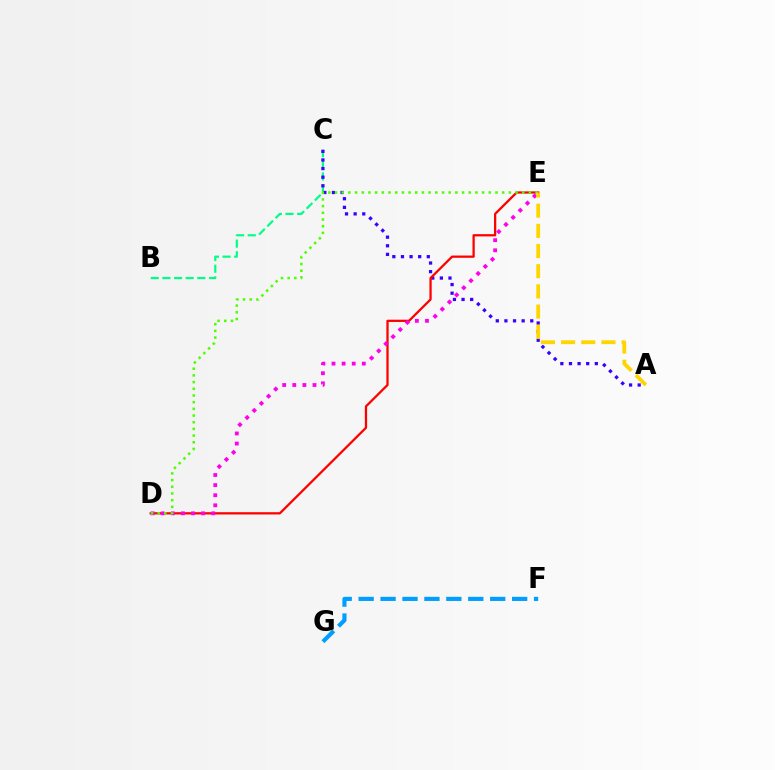{('F', 'G'): [{'color': '#009eff', 'line_style': 'dashed', 'thickness': 2.98}], ('B', 'C'): [{'color': '#00ff86', 'line_style': 'dashed', 'thickness': 1.58}], ('A', 'C'): [{'color': '#3700ff', 'line_style': 'dotted', 'thickness': 2.34}], ('D', 'E'): [{'color': '#ff0000', 'line_style': 'solid', 'thickness': 1.63}, {'color': '#ff00ed', 'line_style': 'dotted', 'thickness': 2.74}, {'color': '#4fff00', 'line_style': 'dotted', 'thickness': 1.82}], ('A', 'E'): [{'color': '#ffd500', 'line_style': 'dashed', 'thickness': 2.74}]}